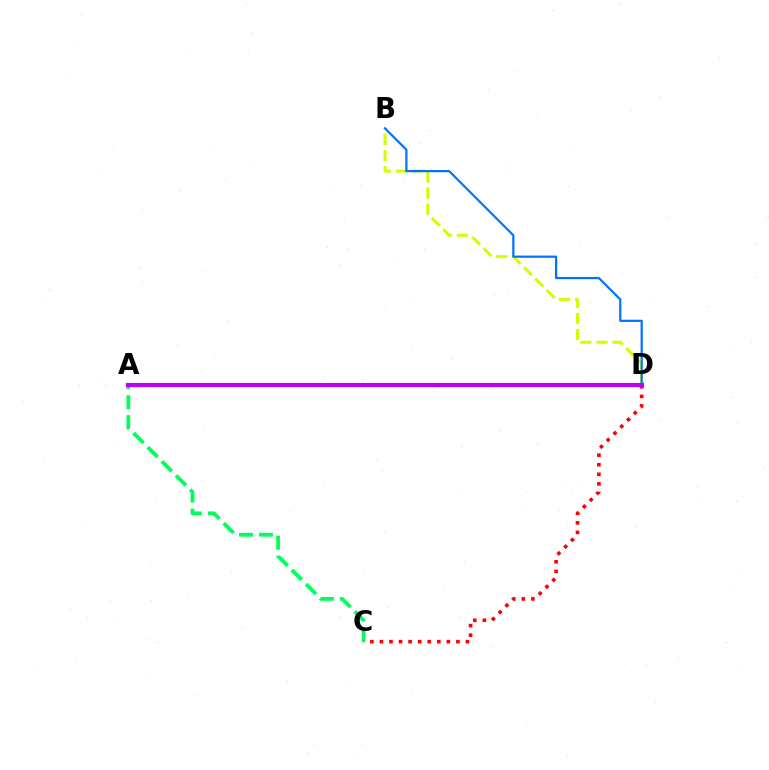{('A', 'C'): [{'color': '#00ff5c', 'line_style': 'dashed', 'thickness': 2.72}], ('B', 'D'): [{'color': '#d1ff00', 'line_style': 'dashed', 'thickness': 2.18}, {'color': '#0074ff', 'line_style': 'solid', 'thickness': 1.59}], ('C', 'D'): [{'color': '#ff0000', 'line_style': 'dotted', 'thickness': 2.6}], ('A', 'D'): [{'color': '#b900ff', 'line_style': 'solid', 'thickness': 2.99}]}